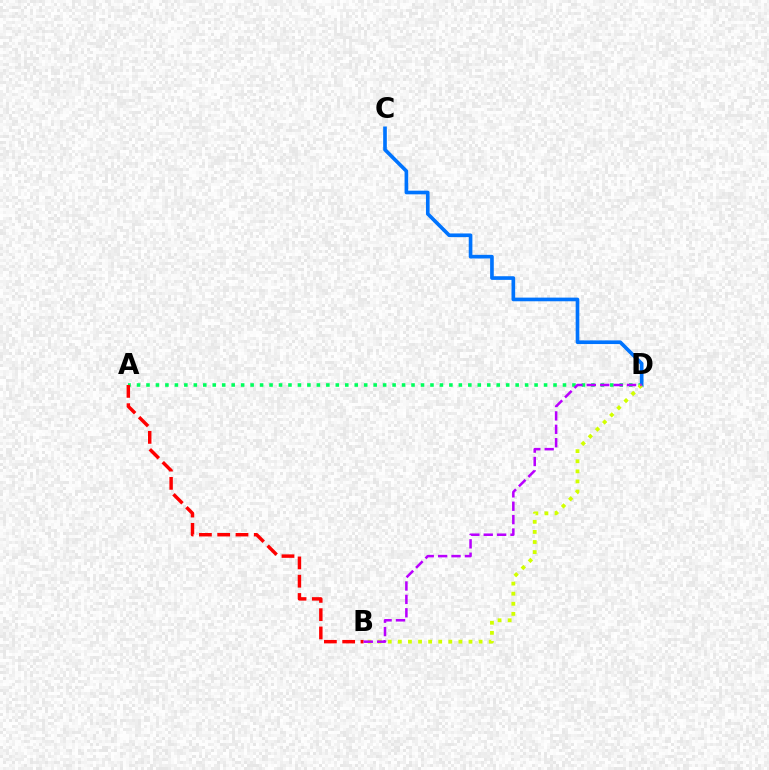{('A', 'D'): [{'color': '#00ff5c', 'line_style': 'dotted', 'thickness': 2.57}], ('C', 'D'): [{'color': '#0074ff', 'line_style': 'solid', 'thickness': 2.63}], ('B', 'D'): [{'color': '#d1ff00', 'line_style': 'dotted', 'thickness': 2.74}, {'color': '#b900ff', 'line_style': 'dashed', 'thickness': 1.82}], ('A', 'B'): [{'color': '#ff0000', 'line_style': 'dashed', 'thickness': 2.48}]}